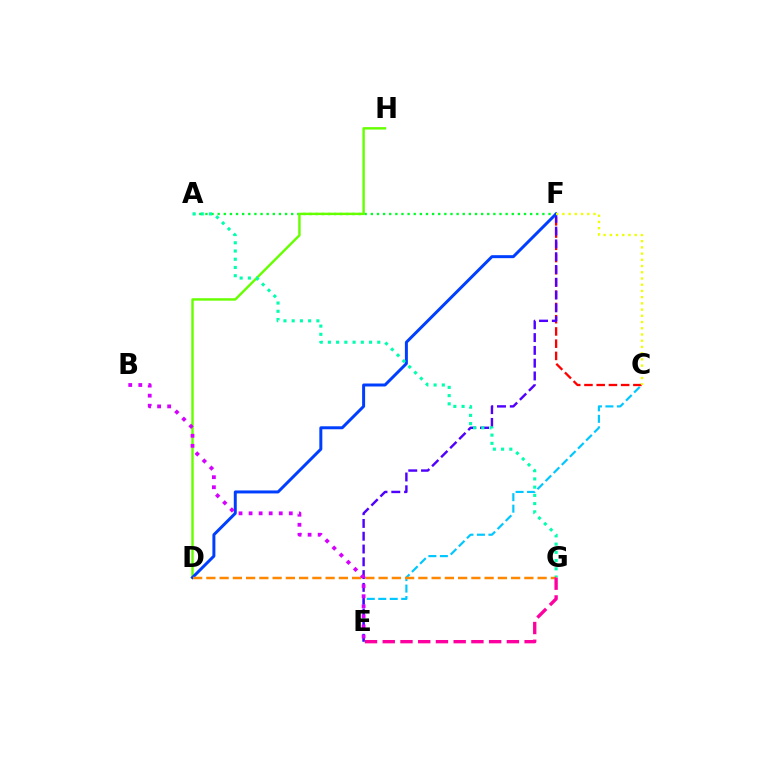{('C', 'E'): [{'color': '#00c7ff', 'line_style': 'dashed', 'thickness': 1.56}], ('C', 'F'): [{'color': '#ff0000', 'line_style': 'dashed', 'thickness': 1.66}, {'color': '#eeff00', 'line_style': 'dotted', 'thickness': 1.69}], ('A', 'F'): [{'color': '#00ff27', 'line_style': 'dotted', 'thickness': 1.66}], ('E', 'F'): [{'color': '#4f00ff', 'line_style': 'dashed', 'thickness': 1.74}], ('D', 'H'): [{'color': '#66ff00', 'line_style': 'solid', 'thickness': 1.74}], ('D', 'F'): [{'color': '#003fff', 'line_style': 'solid', 'thickness': 2.14}], ('A', 'G'): [{'color': '#00ffaf', 'line_style': 'dotted', 'thickness': 2.24}], ('D', 'G'): [{'color': '#ff8800', 'line_style': 'dashed', 'thickness': 1.8}], ('B', 'E'): [{'color': '#d600ff', 'line_style': 'dotted', 'thickness': 2.73}], ('E', 'G'): [{'color': '#ff00a0', 'line_style': 'dashed', 'thickness': 2.41}]}